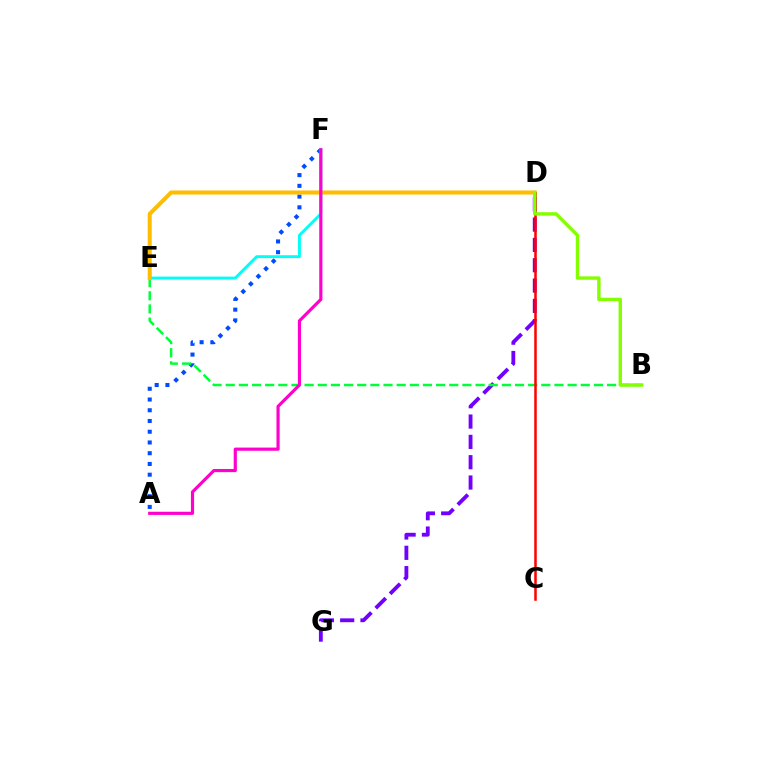{('A', 'F'): [{'color': '#004bff', 'line_style': 'dotted', 'thickness': 2.92}, {'color': '#ff00cf', 'line_style': 'solid', 'thickness': 2.28}], ('D', 'G'): [{'color': '#7200ff', 'line_style': 'dashed', 'thickness': 2.76}], ('E', 'F'): [{'color': '#00fff6', 'line_style': 'solid', 'thickness': 2.09}], ('B', 'E'): [{'color': '#00ff39', 'line_style': 'dashed', 'thickness': 1.79}], ('D', 'E'): [{'color': '#ffbd00', 'line_style': 'solid', 'thickness': 2.92}], ('C', 'D'): [{'color': '#ff0000', 'line_style': 'solid', 'thickness': 1.82}], ('B', 'D'): [{'color': '#84ff00', 'line_style': 'solid', 'thickness': 2.45}]}